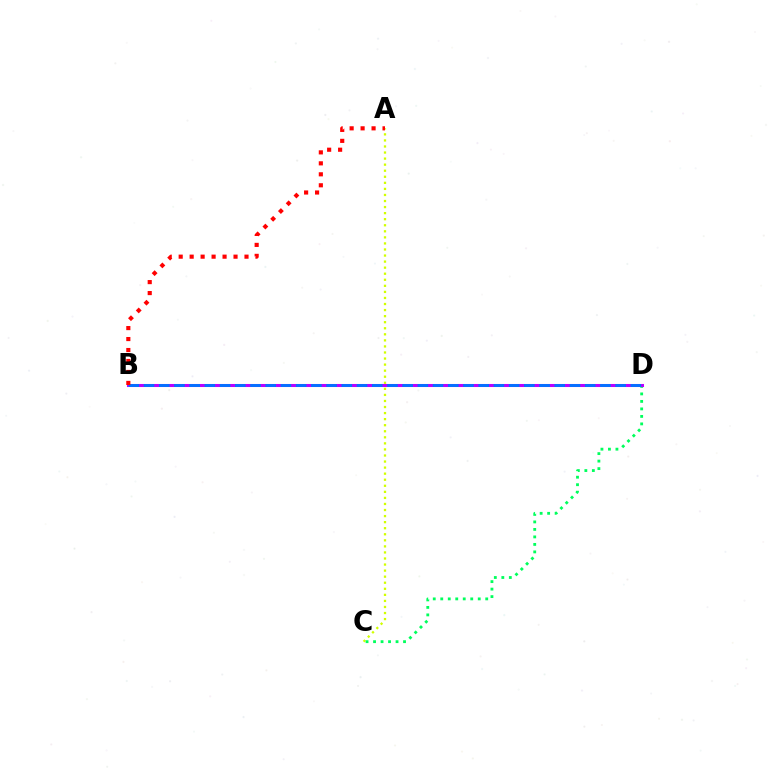{('A', 'C'): [{'color': '#d1ff00', 'line_style': 'dotted', 'thickness': 1.65}], ('C', 'D'): [{'color': '#00ff5c', 'line_style': 'dotted', 'thickness': 2.04}], ('B', 'D'): [{'color': '#b900ff', 'line_style': 'solid', 'thickness': 2.2}, {'color': '#0074ff', 'line_style': 'dashed', 'thickness': 2.07}], ('A', 'B'): [{'color': '#ff0000', 'line_style': 'dotted', 'thickness': 2.98}]}